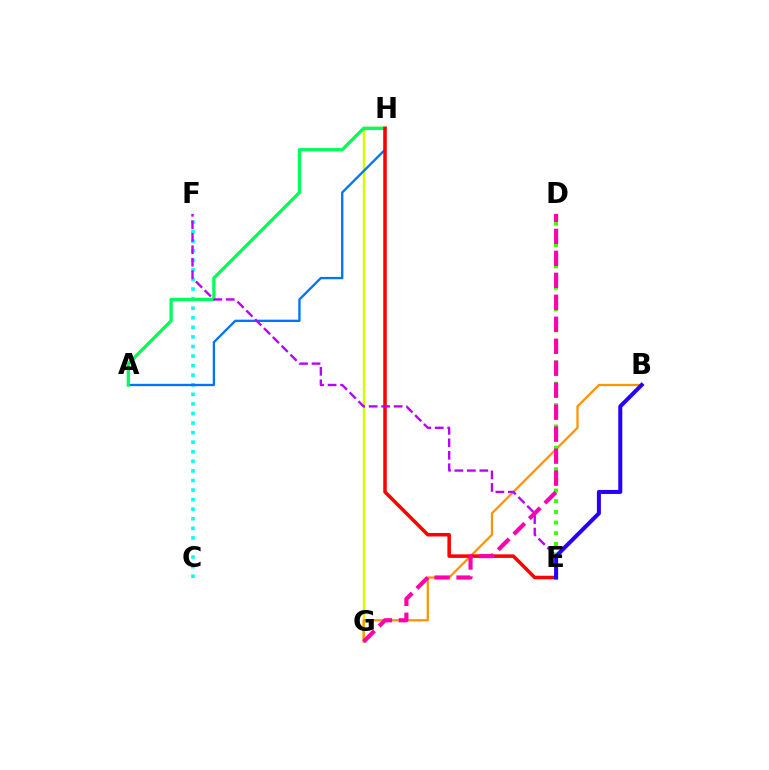{('G', 'H'): [{'color': '#d1ff00', 'line_style': 'solid', 'thickness': 1.76}], ('C', 'F'): [{'color': '#00fff6', 'line_style': 'dotted', 'thickness': 2.6}], ('A', 'H'): [{'color': '#0074ff', 'line_style': 'solid', 'thickness': 1.68}, {'color': '#00ff5c', 'line_style': 'solid', 'thickness': 2.36}], ('B', 'G'): [{'color': '#ff9400', 'line_style': 'solid', 'thickness': 1.62}], ('D', 'E'): [{'color': '#3dff00', 'line_style': 'dotted', 'thickness': 2.9}], ('E', 'H'): [{'color': '#ff0000', 'line_style': 'solid', 'thickness': 2.53}], ('E', 'F'): [{'color': '#b900ff', 'line_style': 'dashed', 'thickness': 1.7}], ('D', 'G'): [{'color': '#ff00ac', 'line_style': 'dashed', 'thickness': 2.99}], ('B', 'E'): [{'color': '#2500ff', 'line_style': 'solid', 'thickness': 2.89}]}